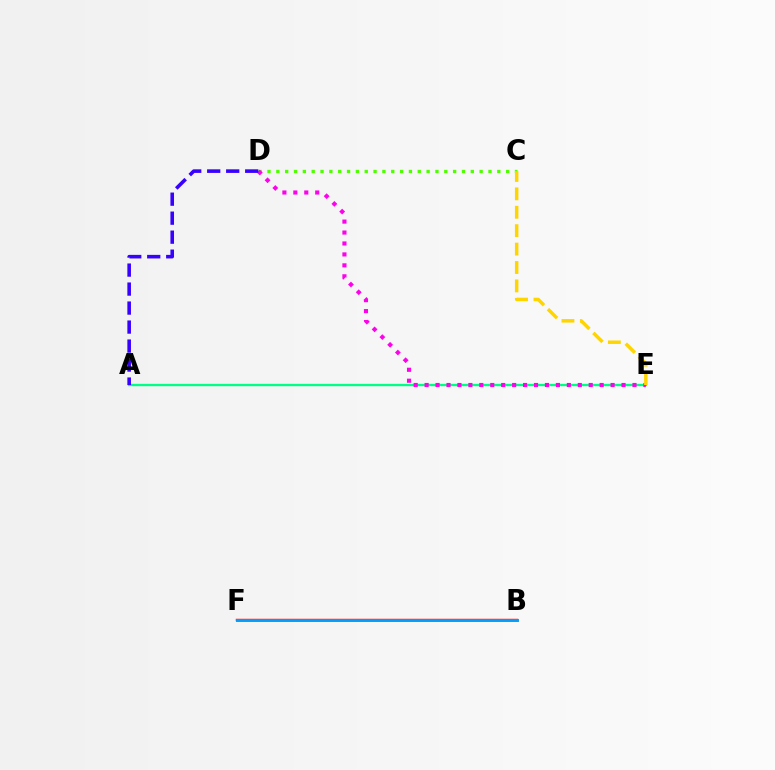{('B', 'F'): [{'color': '#ff0000', 'line_style': 'solid', 'thickness': 1.75}, {'color': '#009eff', 'line_style': 'solid', 'thickness': 2.09}], ('A', 'E'): [{'color': '#00ff86', 'line_style': 'solid', 'thickness': 1.69}], ('C', 'D'): [{'color': '#4fff00', 'line_style': 'dotted', 'thickness': 2.4}], ('D', 'E'): [{'color': '#ff00ed', 'line_style': 'dotted', 'thickness': 2.97}], ('A', 'D'): [{'color': '#3700ff', 'line_style': 'dashed', 'thickness': 2.58}], ('C', 'E'): [{'color': '#ffd500', 'line_style': 'dashed', 'thickness': 2.5}]}